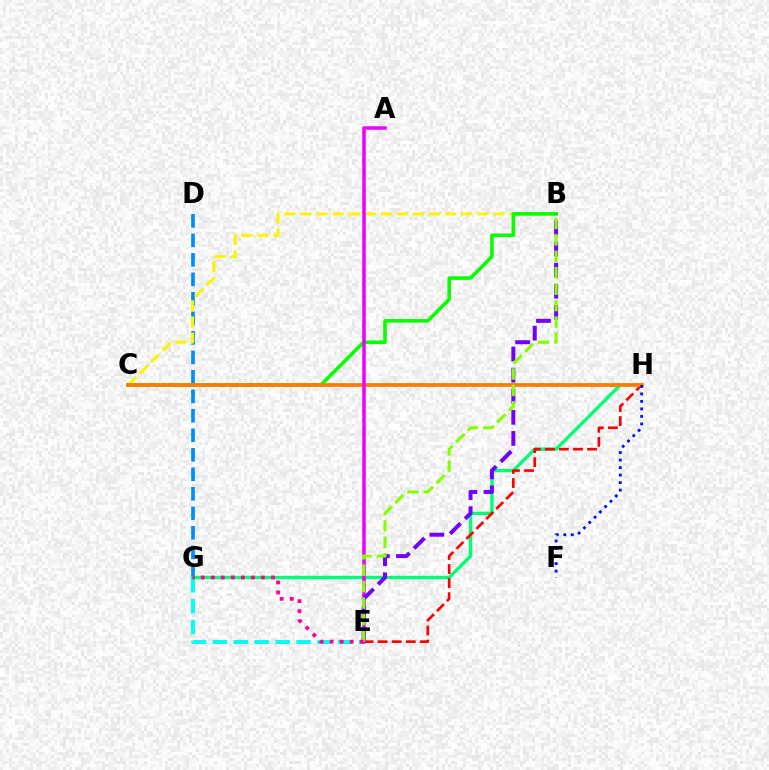{('D', 'G'): [{'color': '#008cff', 'line_style': 'dashed', 'thickness': 2.65}], ('G', 'H'): [{'color': '#00ff74', 'line_style': 'solid', 'thickness': 2.43}], ('B', 'C'): [{'color': '#fcf500', 'line_style': 'dashed', 'thickness': 2.18}, {'color': '#08ff00', 'line_style': 'solid', 'thickness': 2.58}], ('E', 'G'): [{'color': '#00fff6', 'line_style': 'dashed', 'thickness': 2.84}, {'color': '#ff0094', 'line_style': 'dotted', 'thickness': 2.72}], ('E', 'H'): [{'color': '#ff0000', 'line_style': 'dashed', 'thickness': 1.91}], ('C', 'H'): [{'color': '#ff7c00', 'line_style': 'solid', 'thickness': 2.68}], ('A', 'E'): [{'color': '#ee00ff', 'line_style': 'solid', 'thickness': 2.53}], ('B', 'E'): [{'color': '#7200ff', 'line_style': 'dashed', 'thickness': 2.87}, {'color': '#84ff00', 'line_style': 'dashed', 'thickness': 2.23}], ('F', 'H'): [{'color': '#0010ff', 'line_style': 'dotted', 'thickness': 2.04}]}